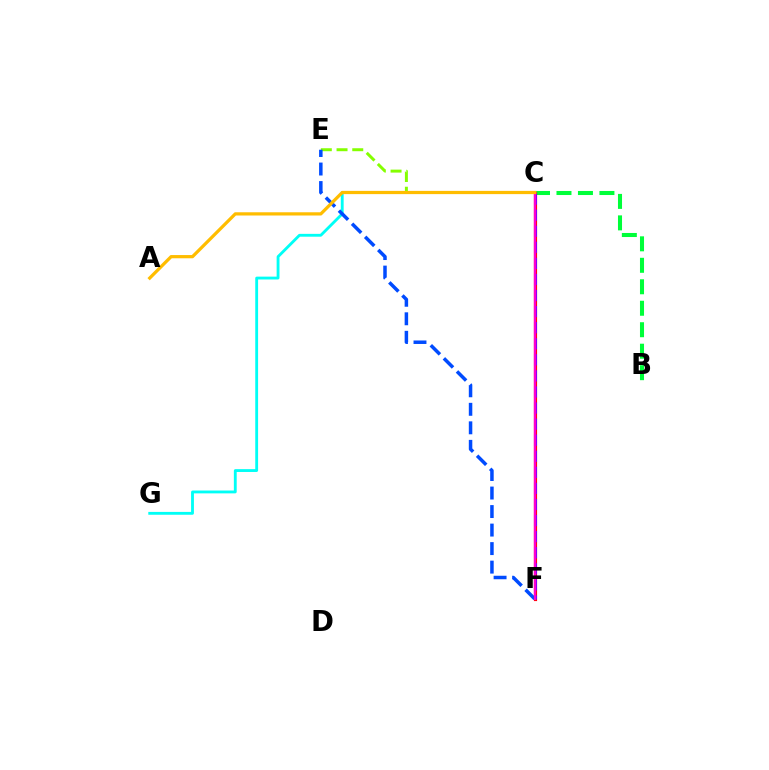{('B', 'C'): [{'color': '#00ff39', 'line_style': 'dashed', 'thickness': 2.92}], ('C', 'E'): [{'color': '#84ff00', 'line_style': 'dashed', 'thickness': 2.14}], ('C', 'F'): [{'color': '#ff0000', 'line_style': 'solid', 'thickness': 2.28}, {'color': '#7200ff', 'line_style': 'dashed', 'thickness': 2.18}, {'color': '#ff00cf', 'line_style': 'solid', 'thickness': 1.66}], ('C', 'G'): [{'color': '#00fff6', 'line_style': 'solid', 'thickness': 2.05}], ('E', 'F'): [{'color': '#004bff', 'line_style': 'dashed', 'thickness': 2.52}], ('A', 'C'): [{'color': '#ffbd00', 'line_style': 'solid', 'thickness': 2.33}]}